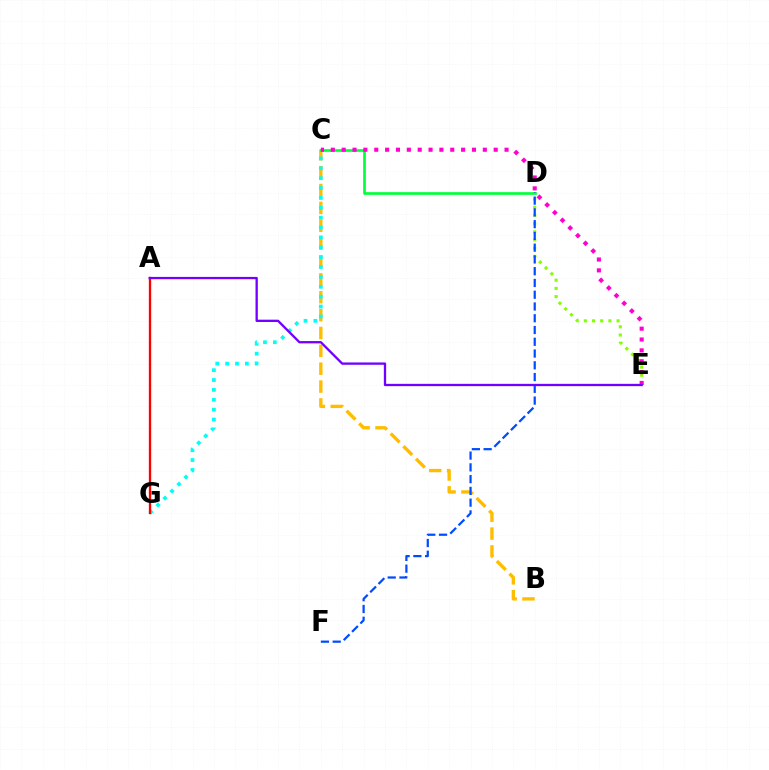{('D', 'E'): [{'color': '#84ff00', 'line_style': 'dotted', 'thickness': 2.22}], ('B', 'C'): [{'color': '#ffbd00', 'line_style': 'dashed', 'thickness': 2.43}], ('C', 'G'): [{'color': '#00fff6', 'line_style': 'dotted', 'thickness': 2.68}], ('A', 'G'): [{'color': '#ff0000', 'line_style': 'solid', 'thickness': 1.67}], ('C', 'D'): [{'color': '#00ff39', 'line_style': 'solid', 'thickness': 1.92}], ('C', 'E'): [{'color': '#ff00cf', 'line_style': 'dotted', 'thickness': 2.95}], ('D', 'F'): [{'color': '#004bff', 'line_style': 'dashed', 'thickness': 1.6}], ('A', 'E'): [{'color': '#7200ff', 'line_style': 'solid', 'thickness': 1.66}]}